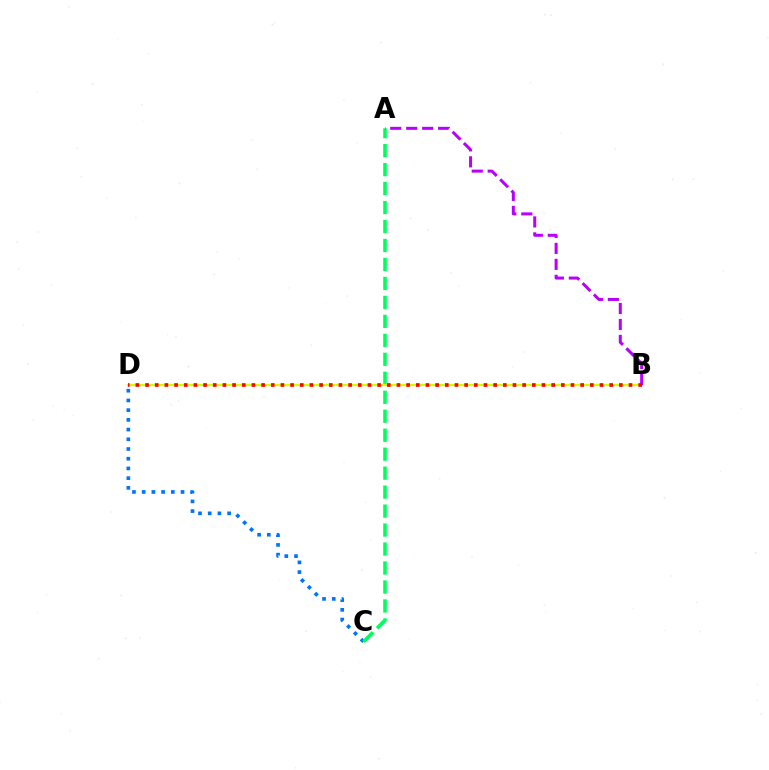{('C', 'D'): [{'color': '#0074ff', 'line_style': 'dotted', 'thickness': 2.64}], ('A', 'C'): [{'color': '#00ff5c', 'line_style': 'dashed', 'thickness': 2.58}], ('B', 'D'): [{'color': '#d1ff00', 'line_style': 'solid', 'thickness': 1.65}, {'color': '#ff0000', 'line_style': 'dotted', 'thickness': 2.63}], ('A', 'B'): [{'color': '#b900ff', 'line_style': 'dashed', 'thickness': 2.17}]}